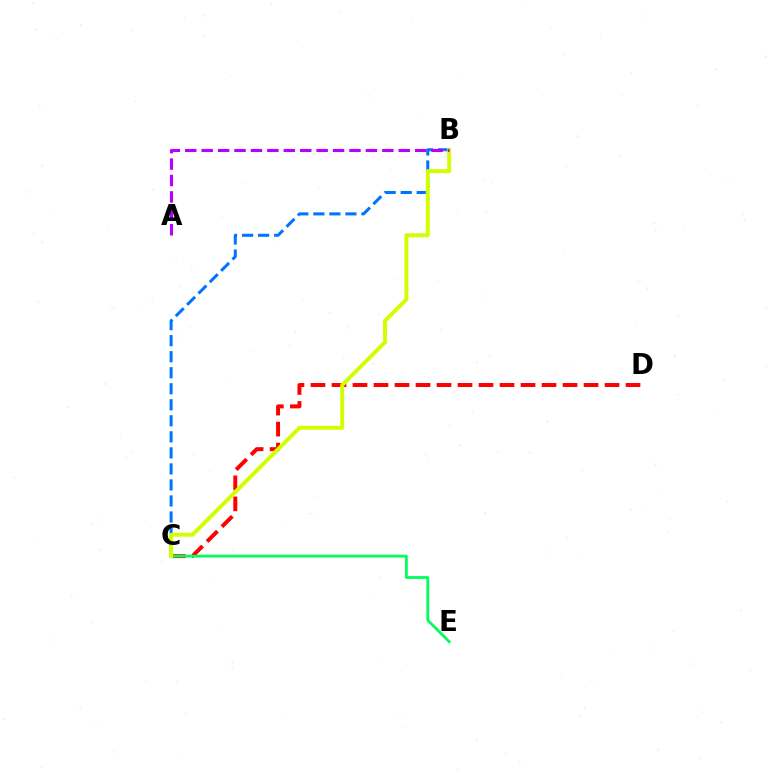{('C', 'D'): [{'color': '#ff0000', 'line_style': 'dashed', 'thickness': 2.85}], ('B', 'C'): [{'color': '#0074ff', 'line_style': 'dashed', 'thickness': 2.18}, {'color': '#d1ff00', 'line_style': 'solid', 'thickness': 2.84}], ('C', 'E'): [{'color': '#00ff5c', 'line_style': 'solid', 'thickness': 2.02}], ('A', 'B'): [{'color': '#b900ff', 'line_style': 'dashed', 'thickness': 2.23}]}